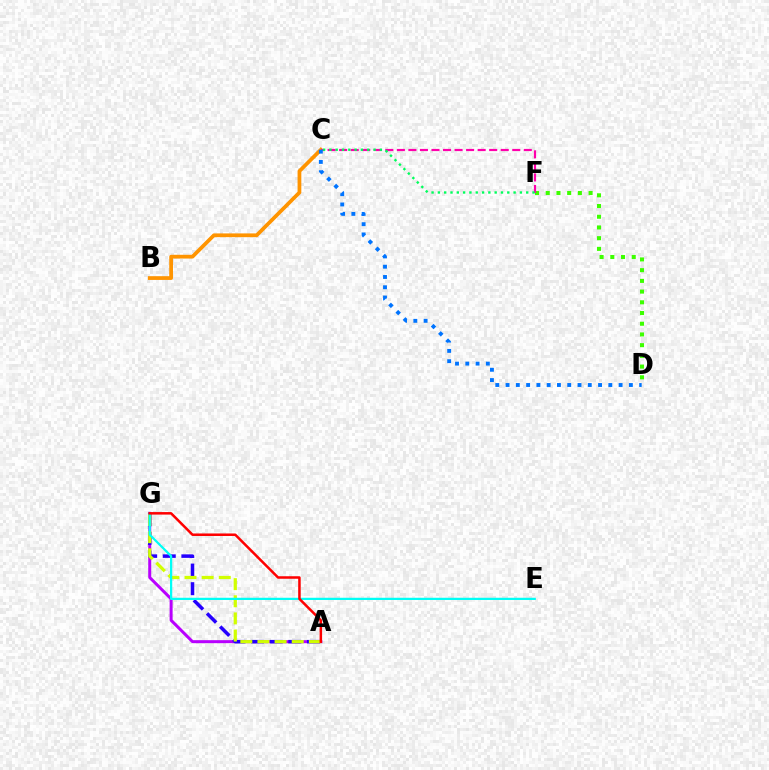{('B', 'C'): [{'color': '#ff9400', 'line_style': 'solid', 'thickness': 2.7}], ('D', 'F'): [{'color': '#3dff00', 'line_style': 'dotted', 'thickness': 2.91}], ('A', 'G'): [{'color': '#b900ff', 'line_style': 'solid', 'thickness': 2.16}, {'color': '#2500ff', 'line_style': 'dashed', 'thickness': 2.53}, {'color': '#d1ff00', 'line_style': 'dashed', 'thickness': 2.33}, {'color': '#ff0000', 'line_style': 'solid', 'thickness': 1.81}], ('C', 'F'): [{'color': '#ff00ac', 'line_style': 'dashed', 'thickness': 1.57}, {'color': '#00ff5c', 'line_style': 'dotted', 'thickness': 1.71}], ('C', 'D'): [{'color': '#0074ff', 'line_style': 'dotted', 'thickness': 2.79}], ('E', 'G'): [{'color': '#00fff6', 'line_style': 'solid', 'thickness': 1.61}]}